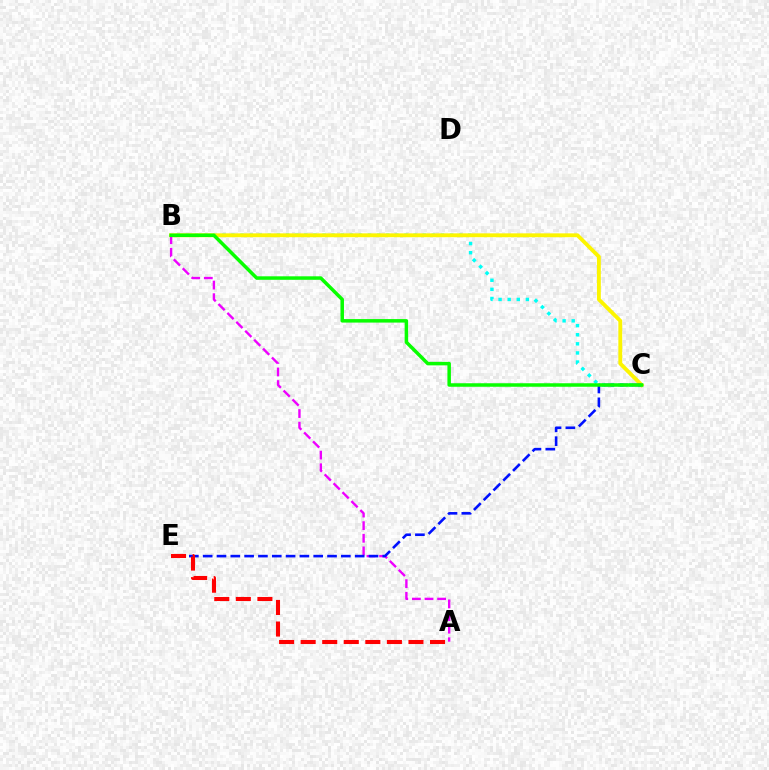{('B', 'C'): [{'color': '#00fff6', 'line_style': 'dotted', 'thickness': 2.47}, {'color': '#fcf500', 'line_style': 'solid', 'thickness': 2.78}, {'color': '#08ff00', 'line_style': 'solid', 'thickness': 2.52}], ('A', 'B'): [{'color': '#ee00ff', 'line_style': 'dashed', 'thickness': 1.71}], ('C', 'E'): [{'color': '#0010ff', 'line_style': 'dashed', 'thickness': 1.88}], ('A', 'E'): [{'color': '#ff0000', 'line_style': 'dashed', 'thickness': 2.93}]}